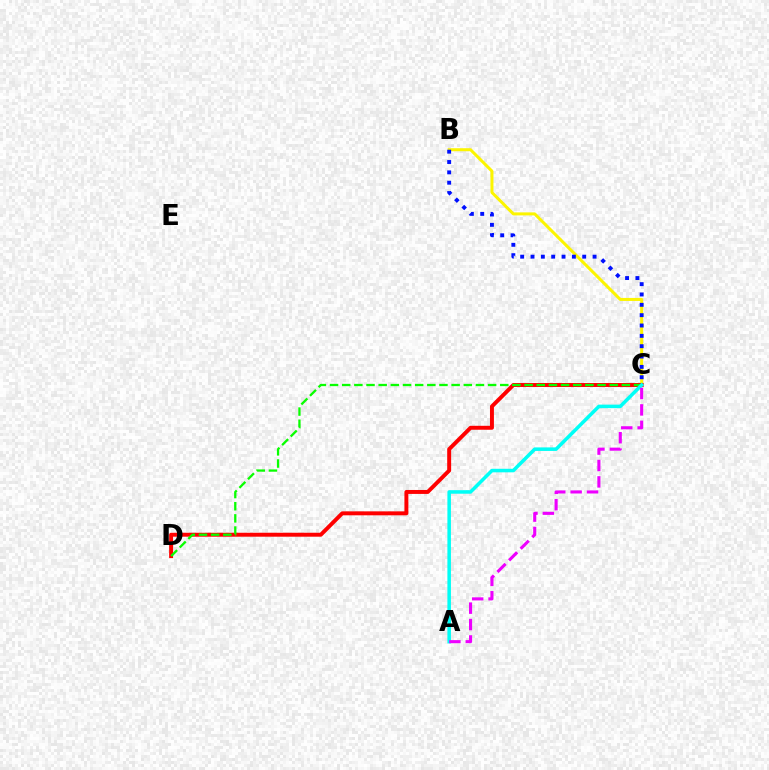{('B', 'C'): [{'color': '#fcf500', 'line_style': 'solid', 'thickness': 2.18}, {'color': '#0010ff', 'line_style': 'dotted', 'thickness': 2.81}], ('C', 'D'): [{'color': '#ff0000', 'line_style': 'solid', 'thickness': 2.84}, {'color': '#08ff00', 'line_style': 'dashed', 'thickness': 1.65}], ('A', 'C'): [{'color': '#00fff6', 'line_style': 'solid', 'thickness': 2.55}, {'color': '#ee00ff', 'line_style': 'dashed', 'thickness': 2.23}]}